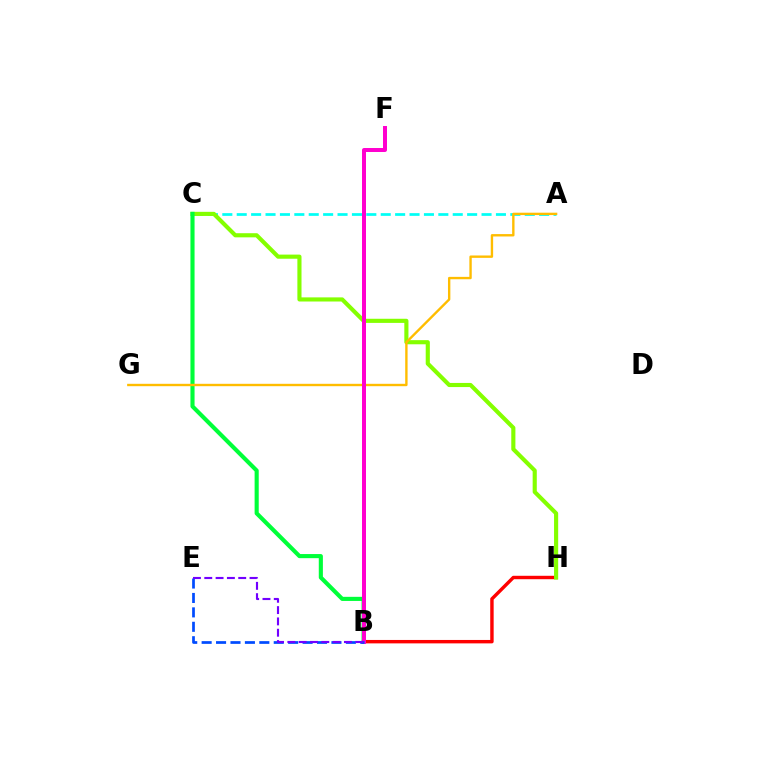{('B', 'H'): [{'color': '#ff0000', 'line_style': 'solid', 'thickness': 2.46}], ('A', 'C'): [{'color': '#00fff6', 'line_style': 'dashed', 'thickness': 1.96}], ('C', 'H'): [{'color': '#84ff00', 'line_style': 'solid', 'thickness': 2.97}], ('B', 'C'): [{'color': '#00ff39', 'line_style': 'solid', 'thickness': 2.96}], ('A', 'G'): [{'color': '#ffbd00', 'line_style': 'solid', 'thickness': 1.71}], ('B', 'F'): [{'color': '#ff00cf', 'line_style': 'solid', 'thickness': 2.87}], ('B', 'E'): [{'color': '#004bff', 'line_style': 'dashed', 'thickness': 1.96}, {'color': '#7200ff', 'line_style': 'dashed', 'thickness': 1.54}]}